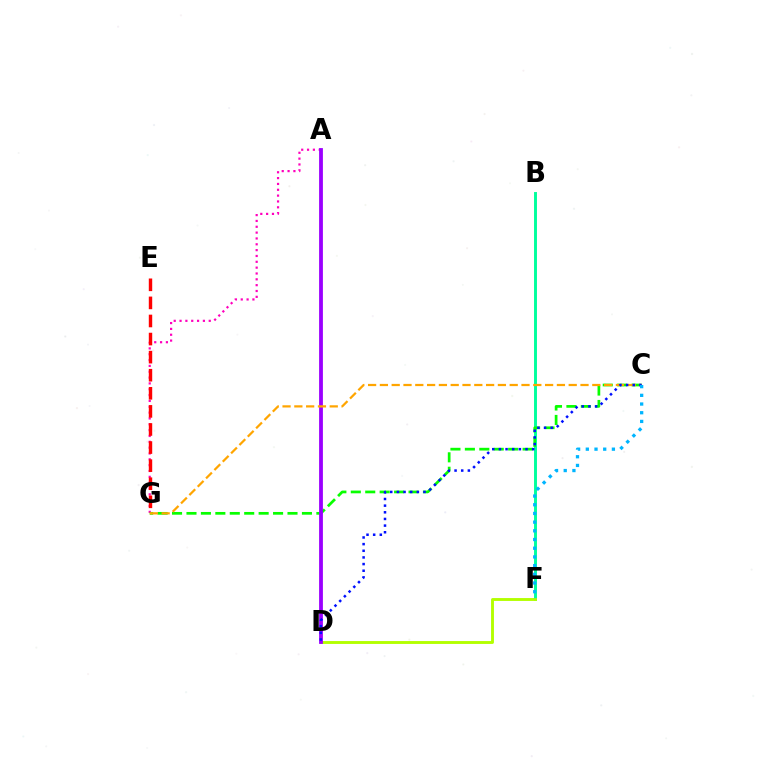{('B', 'F'): [{'color': '#00ff9d', 'line_style': 'solid', 'thickness': 2.11}], ('A', 'G'): [{'color': '#ff00bd', 'line_style': 'dotted', 'thickness': 1.59}], ('D', 'F'): [{'color': '#b3ff00', 'line_style': 'solid', 'thickness': 2.08}], ('C', 'G'): [{'color': '#08ff00', 'line_style': 'dashed', 'thickness': 1.96}, {'color': '#ffa500', 'line_style': 'dashed', 'thickness': 1.6}], ('A', 'D'): [{'color': '#9b00ff', 'line_style': 'solid', 'thickness': 2.74}], ('E', 'G'): [{'color': '#ff0000', 'line_style': 'dashed', 'thickness': 2.46}], ('C', 'D'): [{'color': '#0010ff', 'line_style': 'dotted', 'thickness': 1.81}], ('C', 'F'): [{'color': '#00b5ff', 'line_style': 'dotted', 'thickness': 2.36}]}